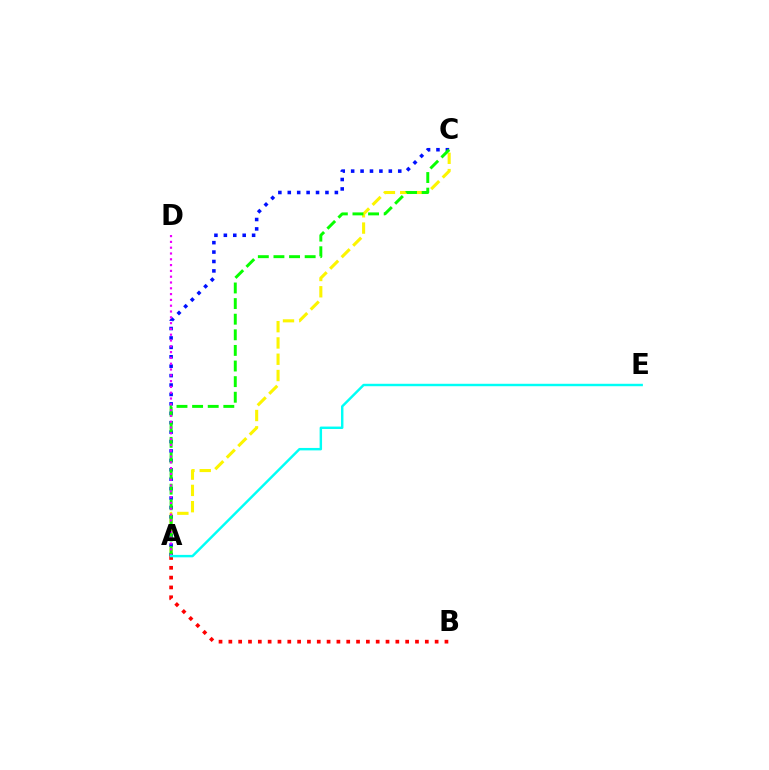{('A', 'C'): [{'color': '#fcf500', 'line_style': 'dashed', 'thickness': 2.21}, {'color': '#0010ff', 'line_style': 'dotted', 'thickness': 2.56}, {'color': '#08ff00', 'line_style': 'dashed', 'thickness': 2.12}], ('A', 'B'): [{'color': '#ff0000', 'line_style': 'dotted', 'thickness': 2.67}], ('A', 'D'): [{'color': '#ee00ff', 'line_style': 'dotted', 'thickness': 1.58}], ('A', 'E'): [{'color': '#00fff6', 'line_style': 'solid', 'thickness': 1.76}]}